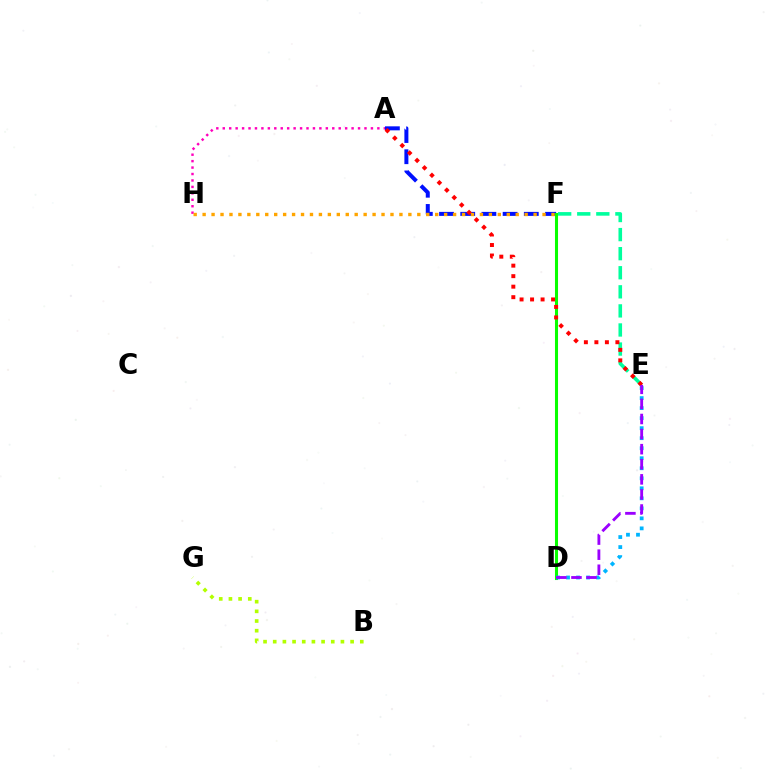{('A', 'F'): [{'color': '#0010ff', 'line_style': 'dashed', 'thickness': 2.88}], ('E', 'F'): [{'color': '#00ff9d', 'line_style': 'dashed', 'thickness': 2.59}], ('D', 'F'): [{'color': '#08ff00', 'line_style': 'solid', 'thickness': 2.2}], ('D', 'E'): [{'color': '#00b5ff', 'line_style': 'dotted', 'thickness': 2.72}, {'color': '#9b00ff', 'line_style': 'dashed', 'thickness': 2.05}], ('A', 'E'): [{'color': '#ff0000', 'line_style': 'dotted', 'thickness': 2.85}], ('A', 'H'): [{'color': '#ff00bd', 'line_style': 'dotted', 'thickness': 1.75}], ('B', 'G'): [{'color': '#b3ff00', 'line_style': 'dotted', 'thickness': 2.63}], ('F', 'H'): [{'color': '#ffa500', 'line_style': 'dotted', 'thickness': 2.43}]}